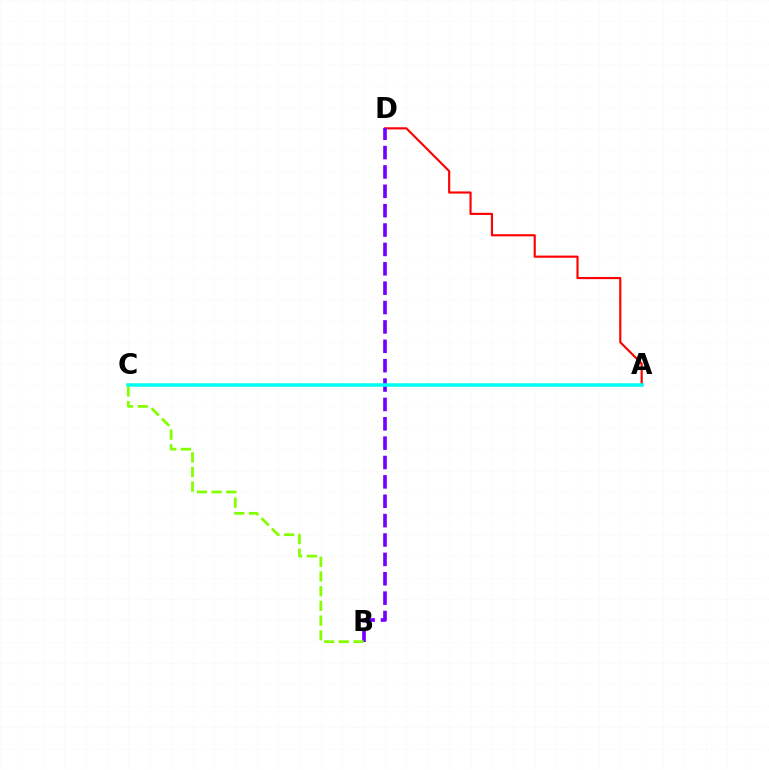{('A', 'D'): [{'color': '#ff0000', 'line_style': 'solid', 'thickness': 1.55}], ('B', 'D'): [{'color': '#7200ff', 'line_style': 'dashed', 'thickness': 2.63}], ('A', 'C'): [{'color': '#00fff6', 'line_style': 'solid', 'thickness': 2.54}], ('B', 'C'): [{'color': '#84ff00', 'line_style': 'dashed', 'thickness': 2.0}]}